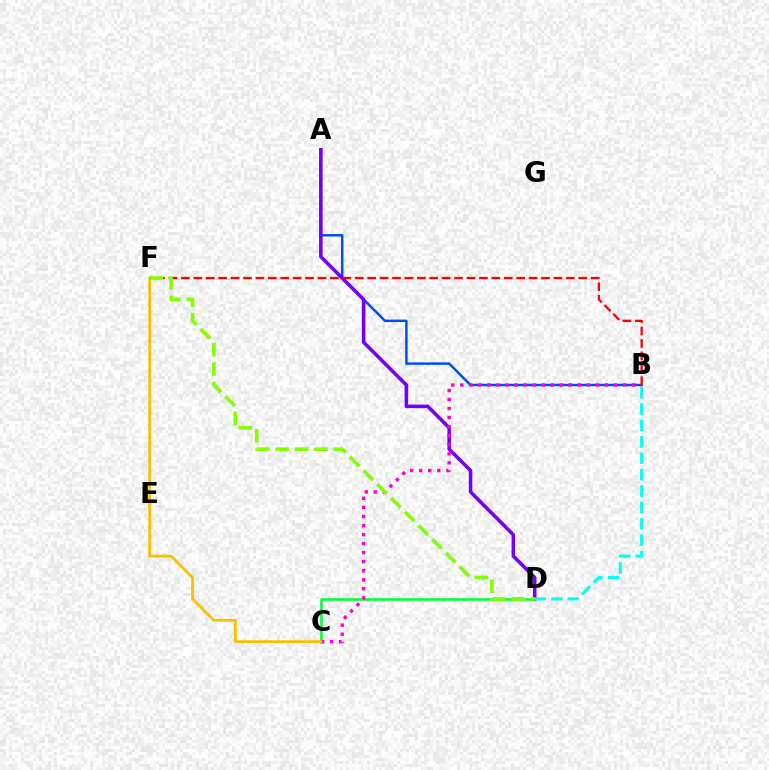{('A', 'B'): [{'color': '#004bff', 'line_style': 'solid', 'thickness': 1.77}], ('C', 'D'): [{'color': '#00ff39', 'line_style': 'solid', 'thickness': 1.84}], ('A', 'D'): [{'color': '#7200ff', 'line_style': 'solid', 'thickness': 2.55}], ('B', 'D'): [{'color': '#00fff6', 'line_style': 'dashed', 'thickness': 2.23}], ('B', 'C'): [{'color': '#ff00cf', 'line_style': 'dotted', 'thickness': 2.46}], ('C', 'F'): [{'color': '#ffbd00', 'line_style': 'solid', 'thickness': 2.0}], ('B', 'F'): [{'color': '#ff0000', 'line_style': 'dashed', 'thickness': 1.69}], ('D', 'F'): [{'color': '#84ff00', 'line_style': 'dashed', 'thickness': 2.64}]}